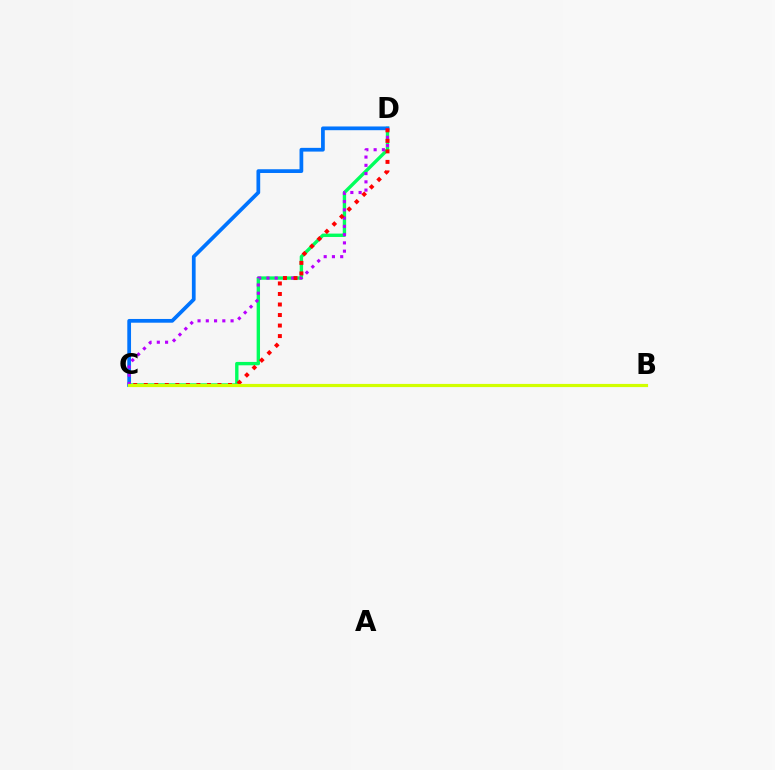{('C', 'D'): [{'color': '#00ff5c', 'line_style': 'solid', 'thickness': 2.43}, {'color': '#0074ff', 'line_style': 'solid', 'thickness': 2.69}, {'color': '#b900ff', 'line_style': 'dotted', 'thickness': 2.24}, {'color': '#ff0000', 'line_style': 'dotted', 'thickness': 2.86}], ('B', 'C'): [{'color': '#d1ff00', 'line_style': 'solid', 'thickness': 2.28}]}